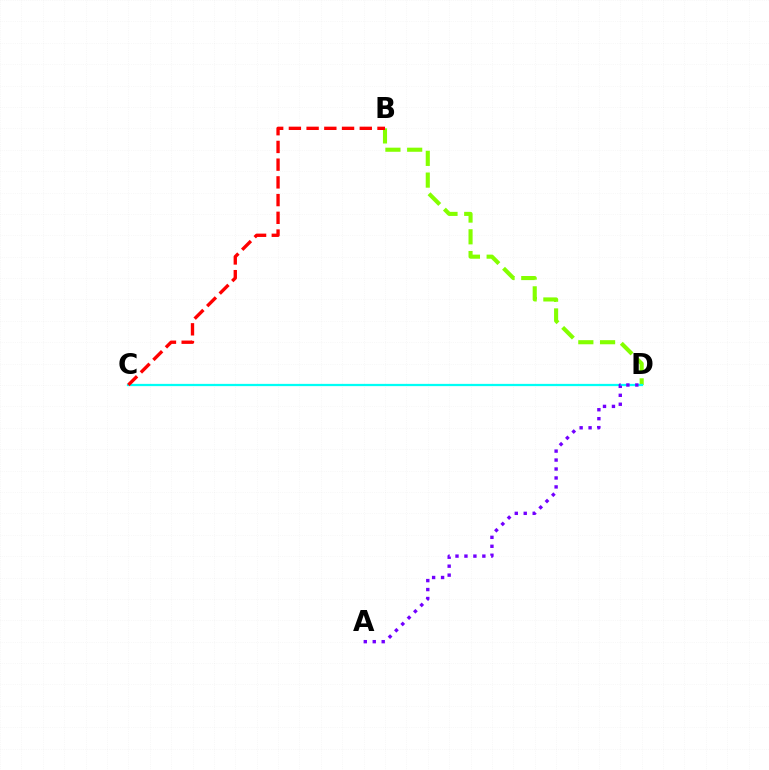{('B', 'D'): [{'color': '#84ff00', 'line_style': 'dashed', 'thickness': 2.95}], ('C', 'D'): [{'color': '#00fff6', 'line_style': 'solid', 'thickness': 1.62}], ('A', 'D'): [{'color': '#7200ff', 'line_style': 'dotted', 'thickness': 2.43}], ('B', 'C'): [{'color': '#ff0000', 'line_style': 'dashed', 'thickness': 2.41}]}